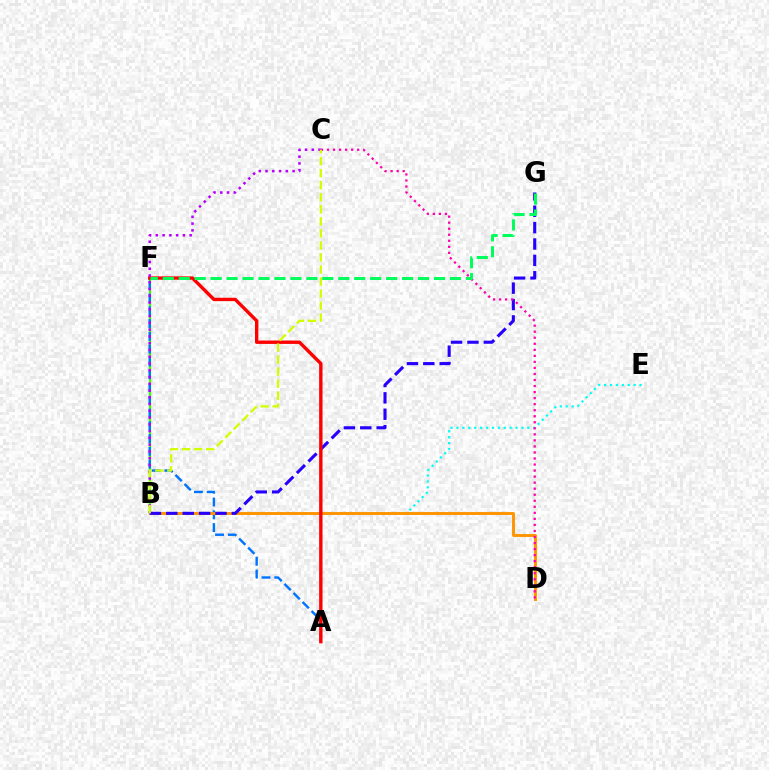{('B', 'F'): [{'color': '#3dff00', 'line_style': 'solid', 'thickness': 1.61}], ('B', 'E'): [{'color': '#00fff6', 'line_style': 'dotted', 'thickness': 1.6}], ('A', 'F'): [{'color': '#0074ff', 'line_style': 'dashed', 'thickness': 1.74}, {'color': '#ff0000', 'line_style': 'solid', 'thickness': 2.44}], ('B', 'D'): [{'color': '#ff9400', 'line_style': 'solid', 'thickness': 2.1}], ('B', 'G'): [{'color': '#2500ff', 'line_style': 'dashed', 'thickness': 2.23}], ('C', 'D'): [{'color': '#ff00ac', 'line_style': 'dotted', 'thickness': 1.64}], ('B', 'C'): [{'color': '#b900ff', 'line_style': 'dotted', 'thickness': 1.84}, {'color': '#d1ff00', 'line_style': 'dashed', 'thickness': 1.64}], ('F', 'G'): [{'color': '#00ff5c', 'line_style': 'dashed', 'thickness': 2.17}]}